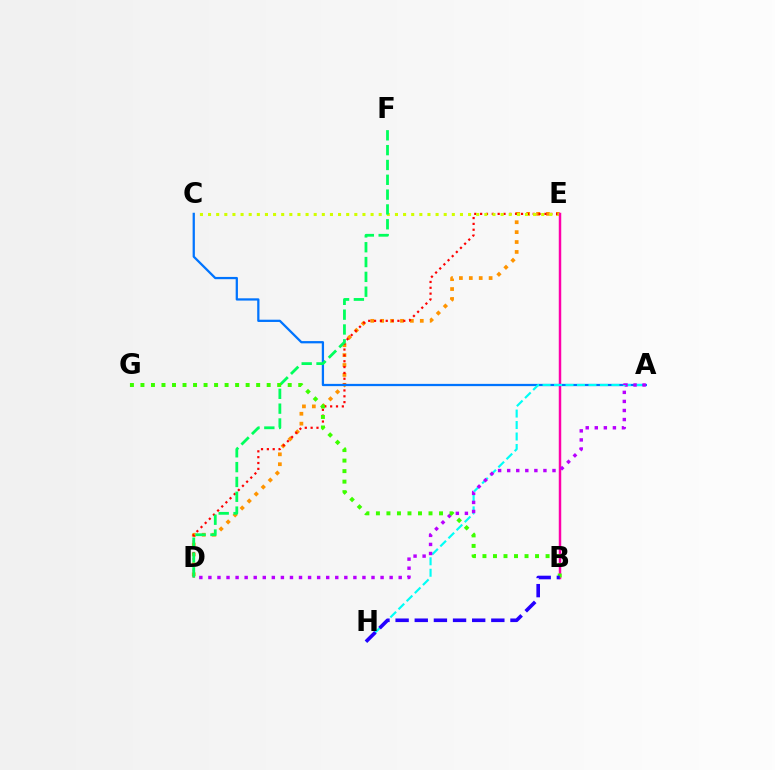{('D', 'E'): [{'color': '#ff9400', 'line_style': 'dotted', 'thickness': 2.69}, {'color': '#ff0000', 'line_style': 'dotted', 'thickness': 1.59}], ('C', 'E'): [{'color': '#d1ff00', 'line_style': 'dotted', 'thickness': 2.21}], ('B', 'E'): [{'color': '#ff00ac', 'line_style': 'solid', 'thickness': 1.78}], ('A', 'C'): [{'color': '#0074ff', 'line_style': 'solid', 'thickness': 1.63}], ('A', 'H'): [{'color': '#00fff6', 'line_style': 'dashed', 'thickness': 1.56}], ('D', 'F'): [{'color': '#00ff5c', 'line_style': 'dashed', 'thickness': 2.01}], ('A', 'D'): [{'color': '#b900ff', 'line_style': 'dotted', 'thickness': 2.46}], ('B', 'G'): [{'color': '#3dff00', 'line_style': 'dotted', 'thickness': 2.86}], ('B', 'H'): [{'color': '#2500ff', 'line_style': 'dashed', 'thickness': 2.6}]}